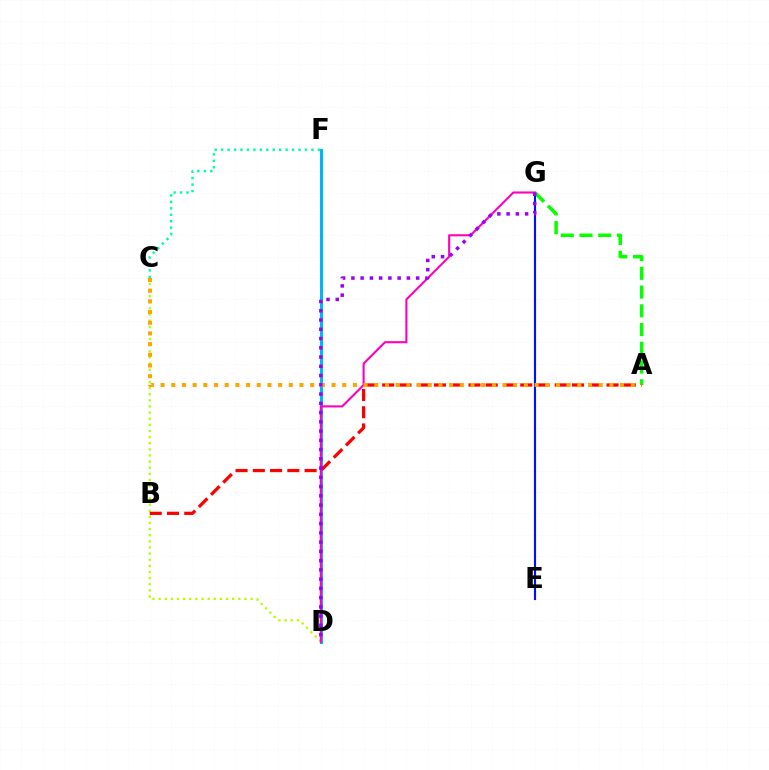{('D', 'F'): [{'color': '#00b5ff', 'line_style': 'solid', 'thickness': 2.23}], ('C', 'D'): [{'color': '#b3ff00', 'line_style': 'dotted', 'thickness': 1.67}], ('C', 'F'): [{'color': '#00ff9d', 'line_style': 'dotted', 'thickness': 1.75}], ('E', 'G'): [{'color': '#0010ff', 'line_style': 'solid', 'thickness': 1.53}], ('A', 'G'): [{'color': '#08ff00', 'line_style': 'dashed', 'thickness': 2.55}], ('D', 'G'): [{'color': '#ff00bd', 'line_style': 'solid', 'thickness': 1.51}, {'color': '#9b00ff', 'line_style': 'dotted', 'thickness': 2.51}], ('A', 'B'): [{'color': '#ff0000', 'line_style': 'dashed', 'thickness': 2.34}], ('A', 'C'): [{'color': '#ffa500', 'line_style': 'dotted', 'thickness': 2.9}]}